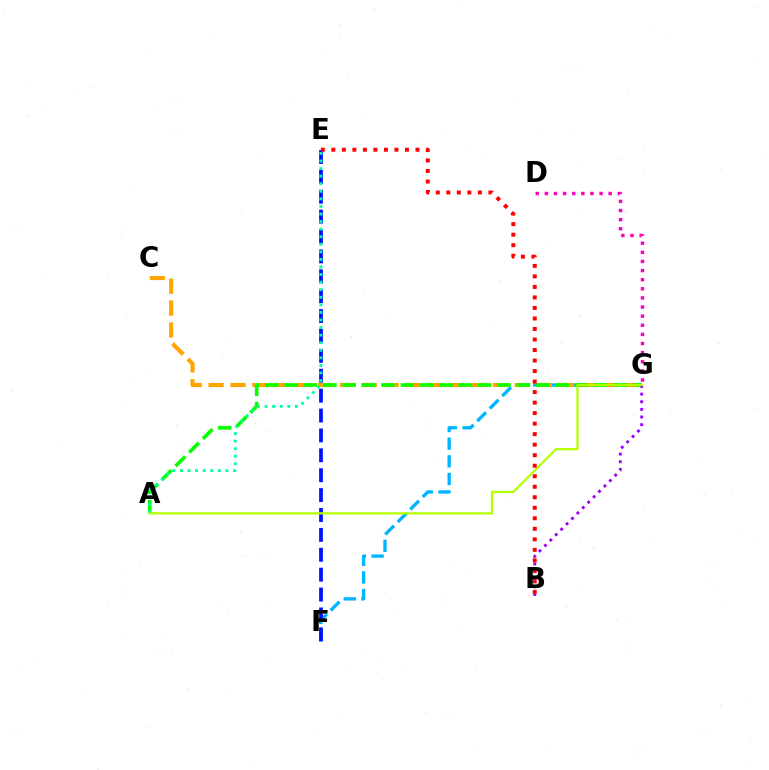{('F', 'G'): [{'color': '#00b5ff', 'line_style': 'dashed', 'thickness': 2.4}], ('E', 'F'): [{'color': '#0010ff', 'line_style': 'dashed', 'thickness': 2.7}], ('C', 'G'): [{'color': '#ffa500', 'line_style': 'dashed', 'thickness': 2.97}], ('A', 'G'): [{'color': '#08ff00', 'line_style': 'dashed', 'thickness': 2.63}, {'color': '#b3ff00', 'line_style': 'solid', 'thickness': 1.59}], ('D', 'G'): [{'color': '#ff00bd', 'line_style': 'dotted', 'thickness': 2.48}], ('B', 'G'): [{'color': '#9b00ff', 'line_style': 'dotted', 'thickness': 2.08}], ('A', 'E'): [{'color': '#00ff9d', 'line_style': 'dotted', 'thickness': 2.06}], ('B', 'E'): [{'color': '#ff0000', 'line_style': 'dotted', 'thickness': 2.86}]}